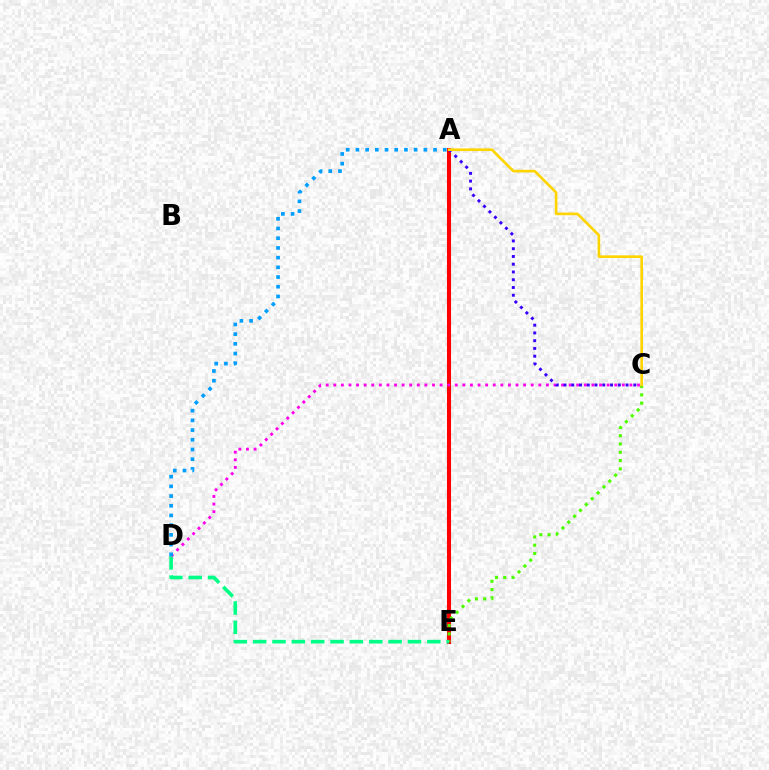{('A', 'E'): [{'color': '#ff0000', 'line_style': 'solid', 'thickness': 2.92}], ('C', 'E'): [{'color': '#4fff00', 'line_style': 'dotted', 'thickness': 2.25}], ('D', 'E'): [{'color': '#00ff86', 'line_style': 'dashed', 'thickness': 2.63}], ('C', 'D'): [{'color': '#ff00ed', 'line_style': 'dotted', 'thickness': 2.06}], ('A', 'C'): [{'color': '#3700ff', 'line_style': 'dotted', 'thickness': 2.11}, {'color': '#ffd500', 'line_style': 'solid', 'thickness': 1.9}], ('A', 'D'): [{'color': '#009eff', 'line_style': 'dotted', 'thickness': 2.64}]}